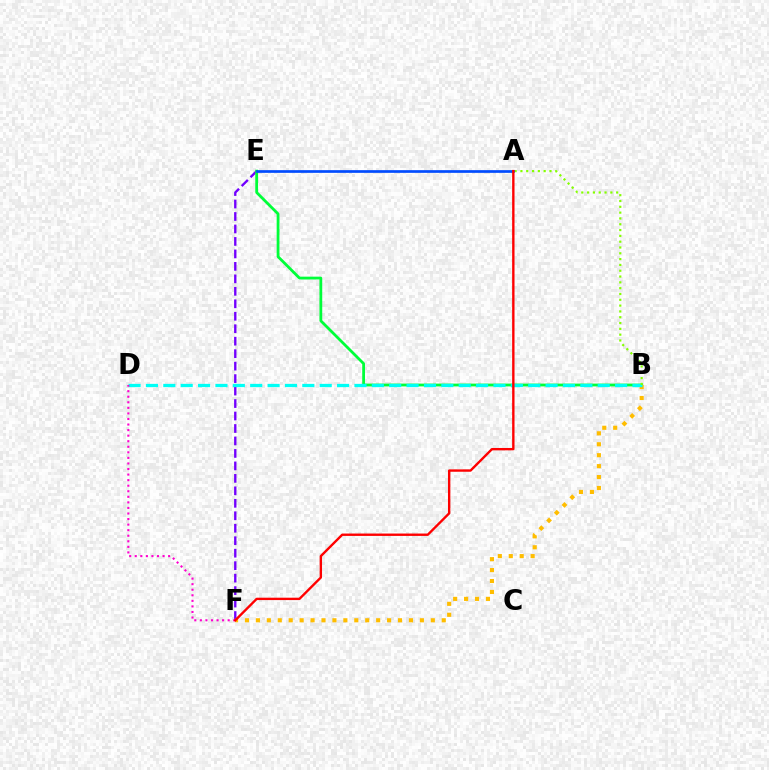{('E', 'F'): [{'color': '#7200ff', 'line_style': 'dashed', 'thickness': 1.69}], ('B', 'E'): [{'color': '#00ff39', 'line_style': 'solid', 'thickness': 2.01}], ('B', 'F'): [{'color': '#ffbd00', 'line_style': 'dotted', 'thickness': 2.97}], ('B', 'D'): [{'color': '#00fff6', 'line_style': 'dashed', 'thickness': 2.36}], ('A', 'B'): [{'color': '#84ff00', 'line_style': 'dotted', 'thickness': 1.58}], ('A', 'E'): [{'color': '#004bff', 'line_style': 'solid', 'thickness': 1.94}], ('D', 'F'): [{'color': '#ff00cf', 'line_style': 'dotted', 'thickness': 1.51}], ('A', 'F'): [{'color': '#ff0000', 'line_style': 'solid', 'thickness': 1.71}]}